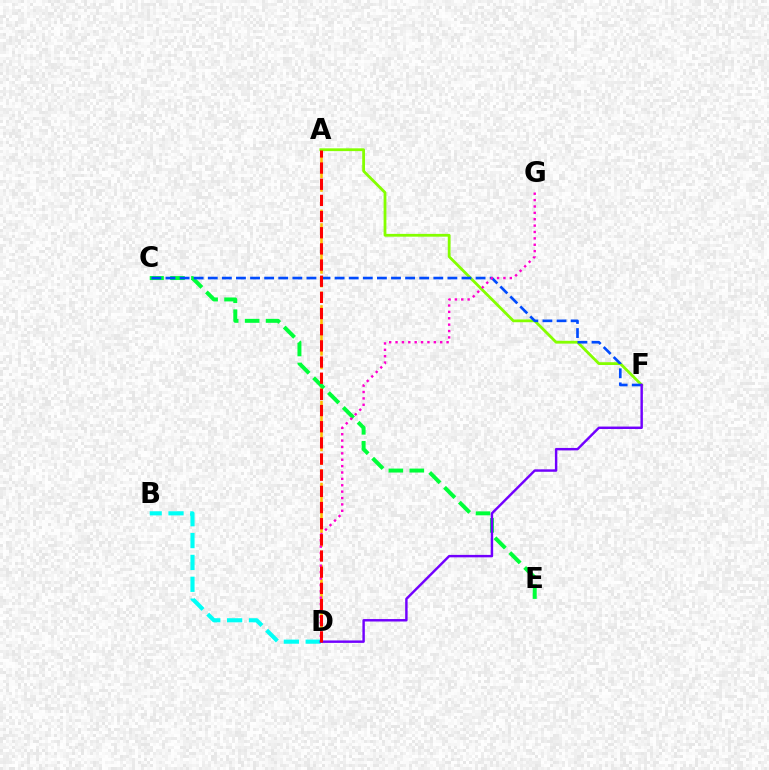{('B', 'D'): [{'color': '#00fff6', 'line_style': 'dashed', 'thickness': 2.97}], ('A', 'D'): [{'color': '#ffbd00', 'line_style': 'dashed', 'thickness': 1.86}, {'color': '#ff0000', 'line_style': 'dashed', 'thickness': 2.2}], ('C', 'E'): [{'color': '#00ff39', 'line_style': 'dashed', 'thickness': 2.85}], ('A', 'F'): [{'color': '#84ff00', 'line_style': 'solid', 'thickness': 2.01}], ('C', 'F'): [{'color': '#004bff', 'line_style': 'dashed', 'thickness': 1.91}], ('D', 'G'): [{'color': '#ff00cf', 'line_style': 'dotted', 'thickness': 1.73}], ('D', 'F'): [{'color': '#7200ff', 'line_style': 'solid', 'thickness': 1.75}]}